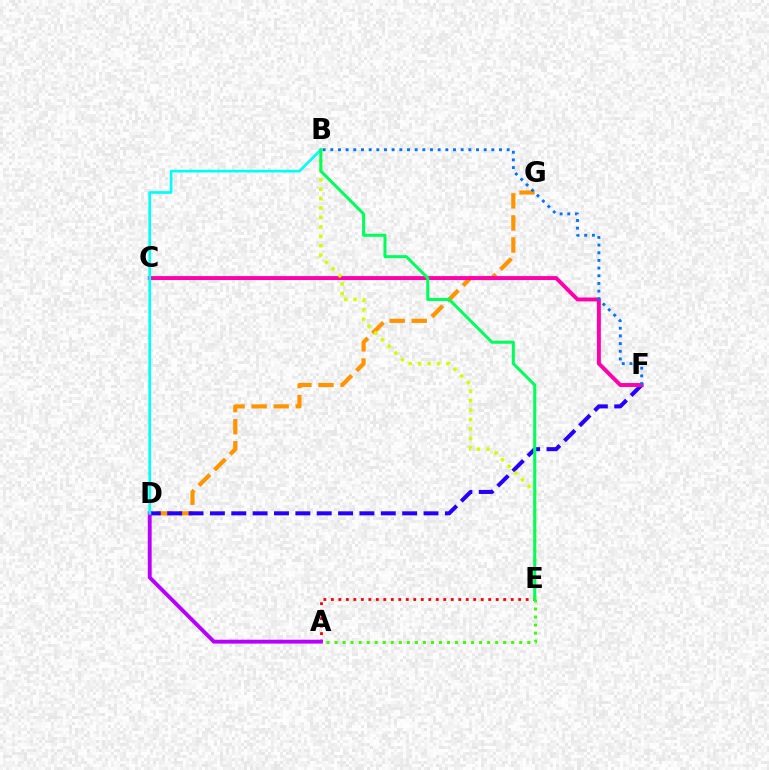{('A', 'E'): [{'color': '#ff0000', 'line_style': 'dotted', 'thickness': 2.04}, {'color': '#3dff00', 'line_style': 'dotted', 'thickness': 2.18}], ('D', 'G'): [{'color': '#ff9400', 'line_style': 'dashed', 'thickness': 3.0}], ('D', 'F'): [{'color': '#2500ff', 'line_style': 'dashed', 'thickness': 2.9}], ('C', 'F'): [{'color': '#ff00ac', 'line_style': 'solid', 'thickness': 2.83}], ('A', 'D'): [{'color': '#b900ff', 'line_style': 'solid', 'thickness': 2.8}], ('B', 'E'): [{'color': '#d1ff00', 'line_style': 'dotted', 'thickness': 2.56}, {'color': '#00ff5c', 'line_style': 'solid', 'thickness': 2.18}], ('B', 'D'): [{'color': '#00fff6', 'line_style': 'solid', 'thickness': 1.94}], ('B', 'F'): [{'color': '#0074ff', 'line_style': 'dotted', 'thickness': 2.08}]}